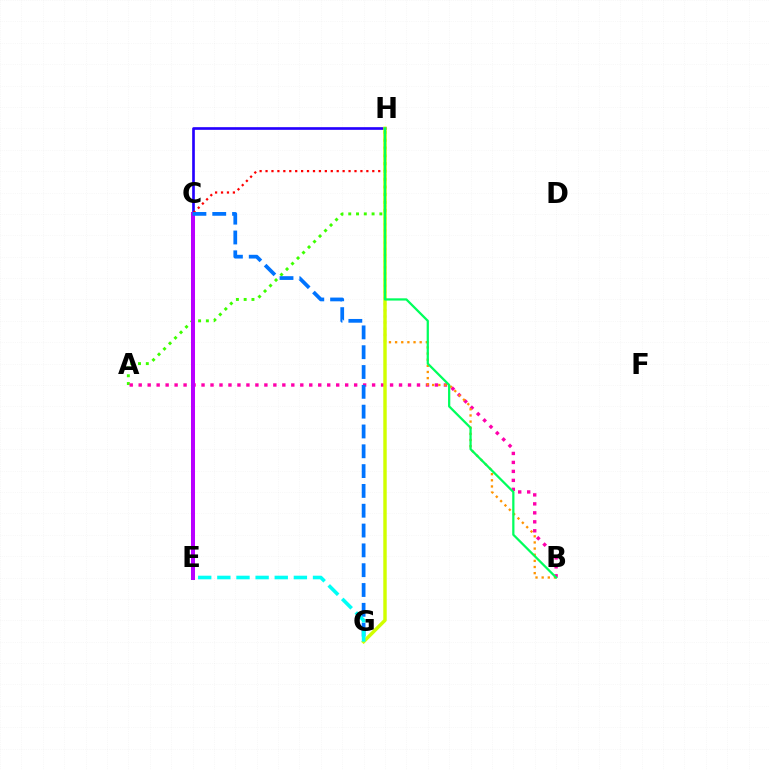{('A', 'H'): [{'color': '#3dff00', 'line_style': 'dotted', 'thickness': 2.11}], ('C', 'H'): [{'color': '#2500ff', 'line_style': 'solid', 'thickness': 1.92}, {'color': '#ff0000', 'line_style': 'dotted', 'thickness': 1.61}], ('A', 'B'): [{'color': '#ff00ac', 'line_style': 'dotted', 'thickness': 2.44}], ('B', 'H'): [{'color': '#ff9400', 'line_style': 'dotted', 'thickness': 1.67}, {'color': '#00ff5c', 'line_style': 'solid', 'thickness': 1.62}], ('G', 'H'): [{'color': '#d1ff00', 'line_style': 'solid', 'thickness': 2.48}], ('C', 'E'): [{'color': '#b900ff', 'line_style': 'solid', 'thickness': 2.89}], ('C', 'G'): [{'color': '#0074ff', 'line_style': 'dashed', 'thickness': 2.69}], ('E', 'G'): [{'color': '#00fff6', 'line_style': 'dashed', 'thickness': 2.6}]}